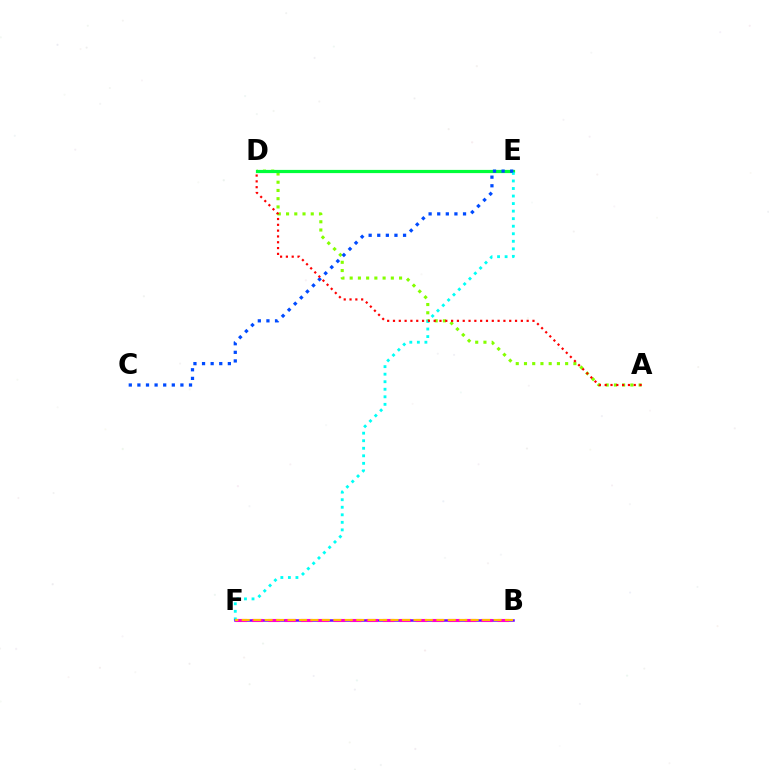{('A', 'D'): [{'color': '#84ff00', 'line_style': 'dotted', 'thickness': 2.24}, {'color': '#ff0000', 'line_style': 'dotted', 'thickness': 1.58}], ('D', 'E'): [{'color': '#00ff39', 'line_style': 'solid', 'thickness': 2.31}], ('E', 'F'): [{'color': '#00fff6', 'line_style': 'dotted', 'thickness': 2.05}], ('B', 'F'): [{'color': '#7200ff', 'line_style': 'solid', 'thickness': 1.81}, {'color': '#ff00cf', 'line_style': 'dashed', 'thickness': 2.23}, {'color': '#ffbd00', 'line_style': 'dashed', 'thickness': 1.55}], ('C', 'E'): [{'color': '#004bff', 'line_style': 'dotted', 'thickness': 2.34}]}